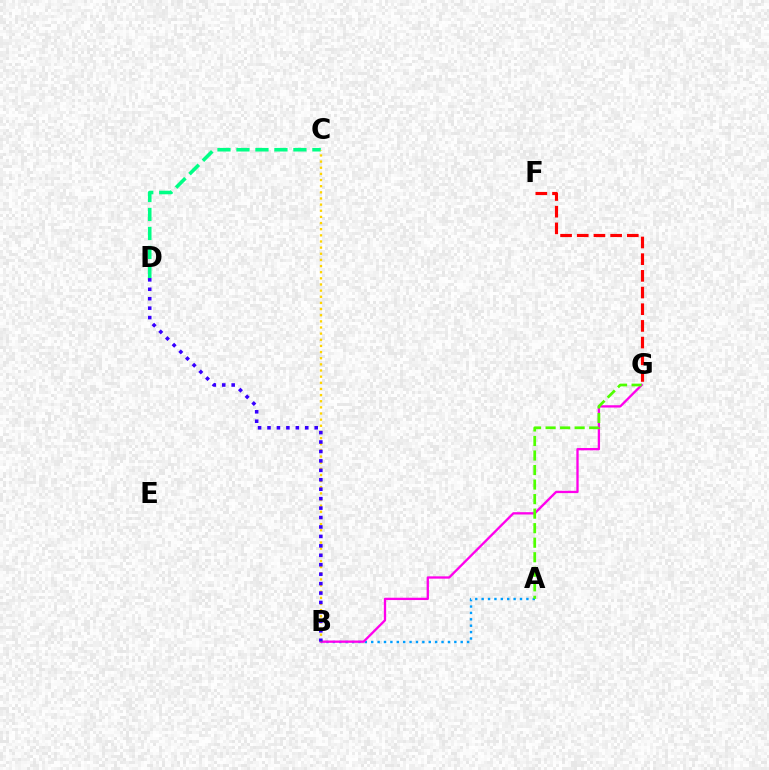{('A', 'B'): [{'color': '#009eff', 'line_style': 'dotted', 'thickness': 1.74}], ('C', 'D'): [{'color': '#00ff86', 'line_style': 'dashed', 'thickness': 2.58}], ('F', 'G'): [{'color': '#ff0000', 'line_style': 'dashed', 'thickness': 2.27}], ('B', 'G'): [{'color': '#ff00ed', 'line_style': 'solid', 'thickness': 1.67}], ('B', 'C'): [{'color': '#ffd500', 'line_style': 'dotted', 'thickness': 1.67}], ('B', 'D'): [{'color': '#3700ff', 'line_style': 'dotted', 'thickness': 2.56}], ('A', 'G'): [{'color': '#4fff00', 'line_style': 'dashed', 'thickness': 1.97}]}